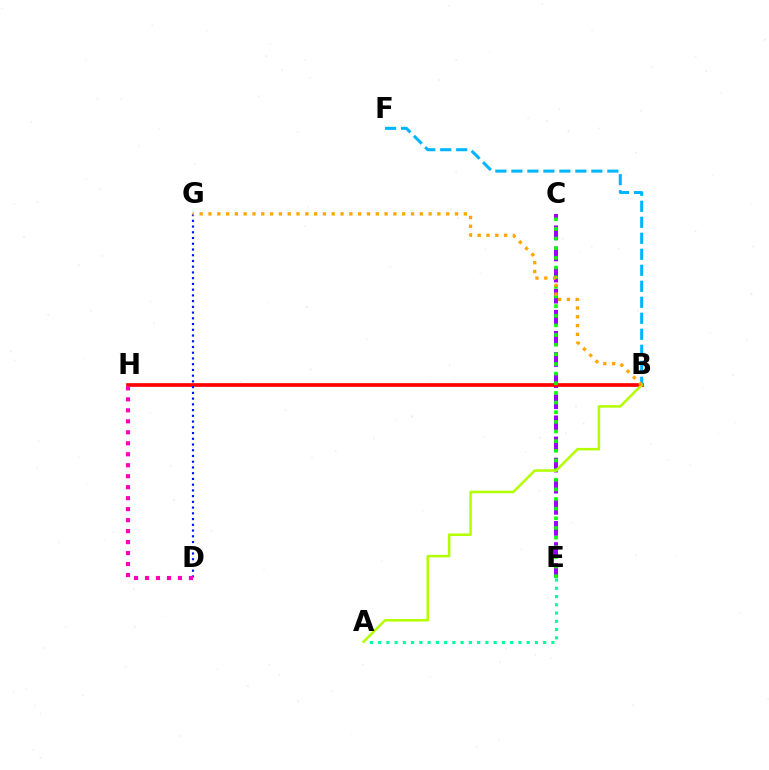{('C', 'E'): [{'color': '#9b00ff', 'line_style': 'dashed', 'thickness': 2.87}, {'color': '#08ff00', 'line_style': 'dotted', 'thickness': 2.62}], ('B', 'H'): [{'color': '#ff0000', 'line_style': 'solid', 'thickness': 2.64}], ('B', 'F'): [{'color': '#00b5ff', 'line_style': 'dashed', 'thickness': 2.17}], ('D', 'G'): [{'color': '#0010ff', 'line_style': 'dotted', 'thickness': 1.56}], ('A', 'B'): [{'color': '#b3ff00', 'line_style': 'solid', 'thickness': 1.82}], ('A', 'E'): [{'color': '#00ff9d', 'line_style': 'dotted', 'thickness': 2.24}], ('B', 'G'): [{'color': '#ffa500', 'line_style': 'dotted', 'thickness': 2.39}], ('D', 'H'): [{'color': '#ff00bd', 'line_style': 'dotted', 'thickness': 2.98}]}